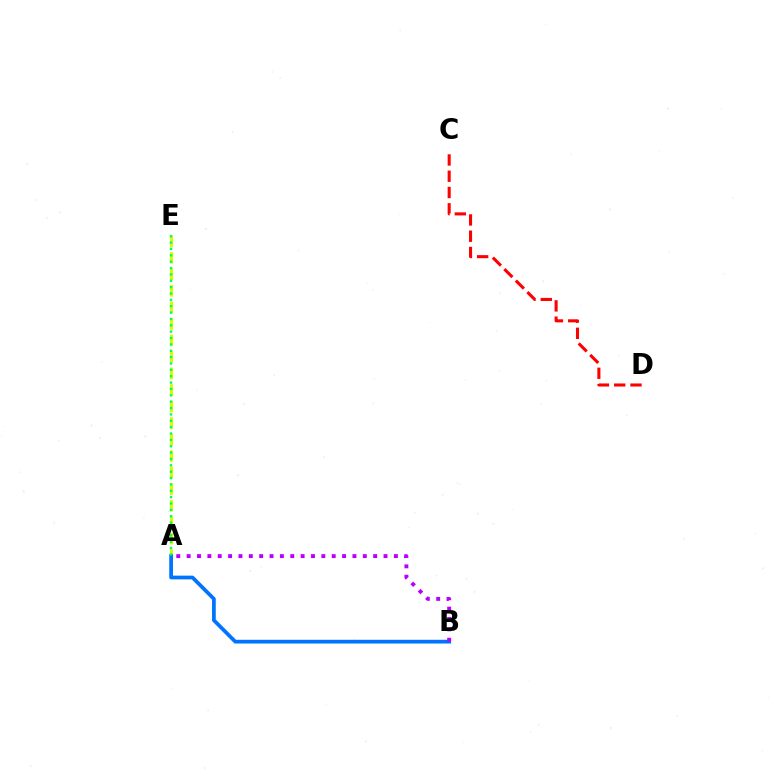{('A', 'E'): [{'color': '#d1ff00', 'line_style': 'dashed', 'thickness': 2.24}, {'color': '#00ff5c', 'line_style': 'dotted', 'thickness': 1.73}], ('A', 'B'): [{'color': '#0074ff', 'line_style': 'solid', 'thickness': 2.69}, {'color': '#b900ff', 'line_style': 'dotted', 'thickness': 2.82}], ('C', 'D'): [{'color': '#ff0000', 'line_style': 'dashed', 'thickness': 2.21}]}